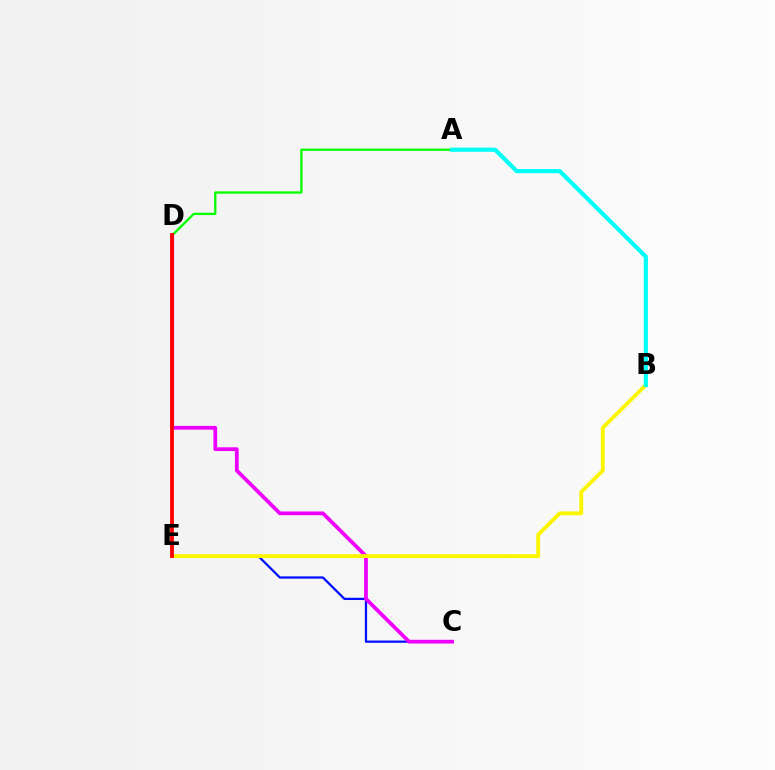{('C', 'E'): [{'color': '#0010ff', 'line_style': 'solid', 'thickness': 1.62}], ('A', 'D'): [{'color': '#08ff00', 'line_style': 'solid', 'thickness': 1.67}], ('C', 'D'): [{'color': '#ee00ff', 'line_style': 'solid', 'thickness': 2.7}], ('B', 'E'): [{'color': '#fcf500', 'line_style': 'solid', 'thickness': 2.77}], ('A', 'B'): [{'color': '#00fff6', 'line_style': 'solid', 'thickness': 2.99}], ('D', 'E'): [{'color': '#ff0000', 'line_style': 'solid', 'thickness': 2.74}]}